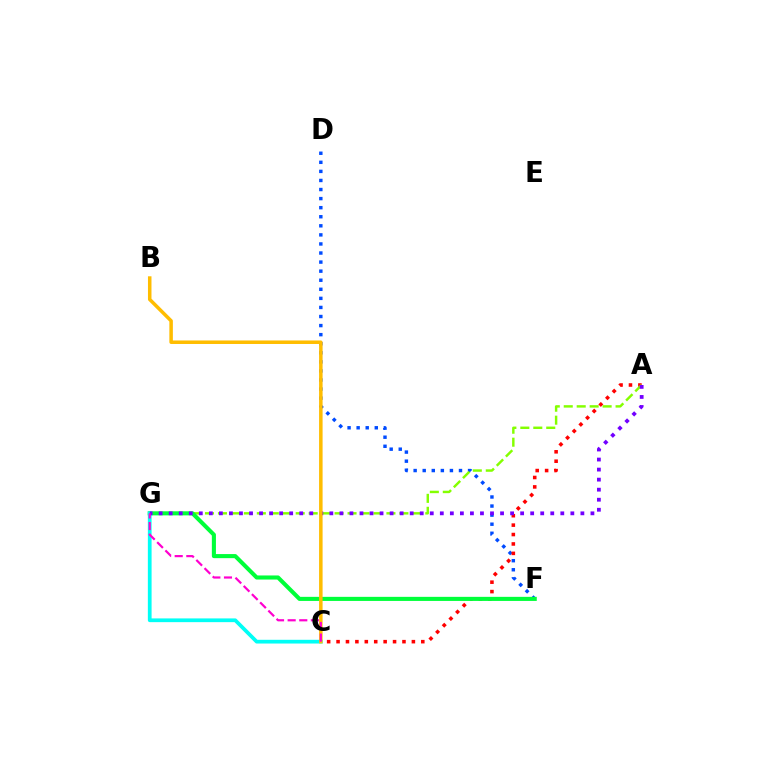{('D', 'F'): [{'color': '#004bff', 'line_style': 'dotted', 'thickness': 2.46}], ('A', 'C'): [{'color': '#ff0000', 'line_style': 'dotted', 'thickness': 2.56}], ('A', 'G'): [{'color': '#84ff00', 'line_style': 'dashed', 'thickness': 1.76}, {'color': '#7200ff', 'line_style': 'dotted', 'thickness': 2.73}], ('F', 'G'): [{'color': '#00ff39', 'line_style': 'solid', 'thickness': 2.94}], ('C', 'G'): [{'color': '#00fff6', 'line_style': 'solid', 'thickness': 2.69}, {'color': '#ff00cf', 'line_style': 'dashed', 'thickness': 1.58}], ('B', 'C'): [{'color': '#ffbd00', 'line_style': 'solid', 'thickness': 2.53}]}